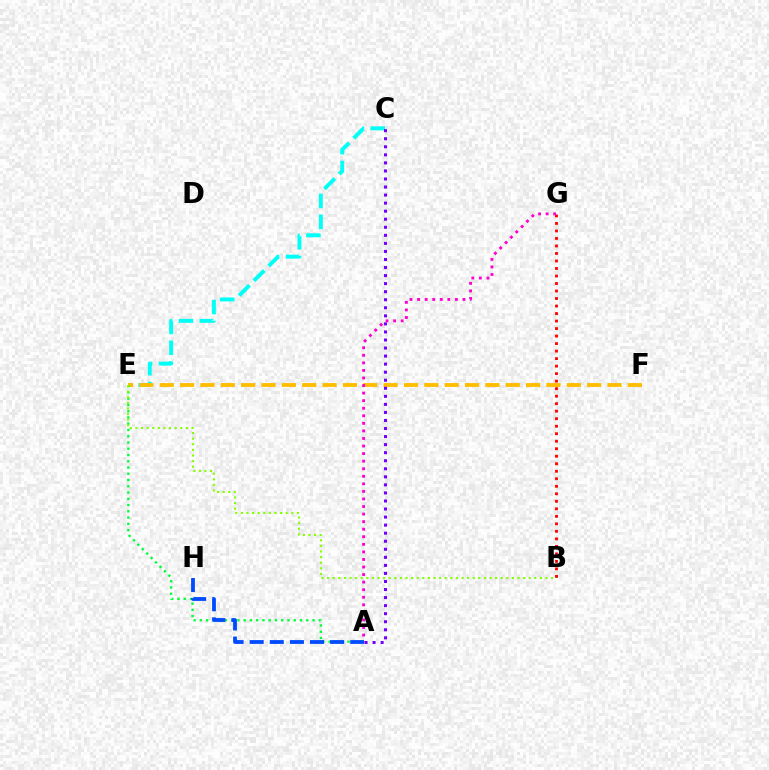{('C', 'E'): [{'color': '#00fff6', 'line_style': 'dashed', 'thickness': 2.84}], ('E', 'F'): [{'color': '#ffbd00', 'line_style': 'dashed', 'thickness': 2.77}], ('B', 'G'): [{'color': '#ff0000', 'line_style': 'dotted', 'thickness': 2.04}], ('A', 'E'): [{'color': '#00ff39', 'line_style': 'dotted', 'thickness': 1.7}], ('A', 'G'): [{'color': '#ff00cf', 'line_style': 'dotted', 'thickness': 2.05}], ('A', 'H'): [{'color': '#004bff', 'line_style': 'dashed', 'thickness': 2.73}], ('A', 'C'): [{'color': '#7200ff', 'line_style': 'dotted', 'thickness': 2.19}], ('B', 'E'): [{'color': '#84ff00', 'line_style': 'dotted', 'thickness': 1.52}]}